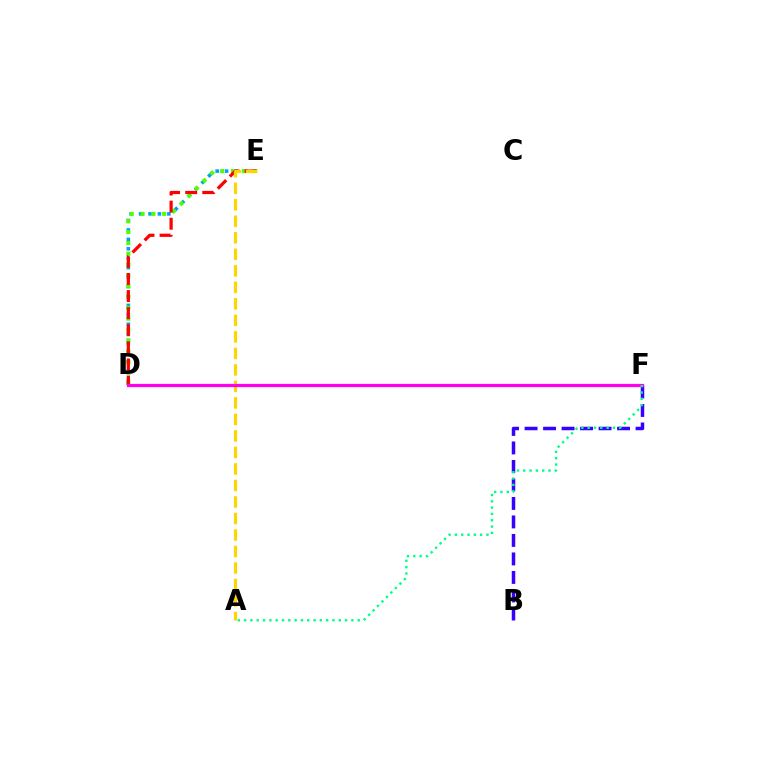{('D', 'E'): [{'color': '#009eff', 'line_style': 'dotted', 'thickness': 2.56}, {'color': '#4fff00', 'line_style': 'dotted', 'thickness': 2.94}, {'color': '#ff0000', 'line_style': 'dashed', 'thickness': 2.32}], ('A', 'E'): [{'color': '#ffd500', 'line_style': 'dashed', 'thickness': 2.24}], ('B', 'F'): [{'color': '#3700ff', 'line_style': 'dashed', 'thickness': 2.51}], ('D', 'F'): [{'color': '#ff00ed', 'line_style': 'solid', 'thickness': 2.32}], ('A', 'F'): [{'color': '#00ff86', 'line_style': 'dotted', 'thickness': 1.71}]}